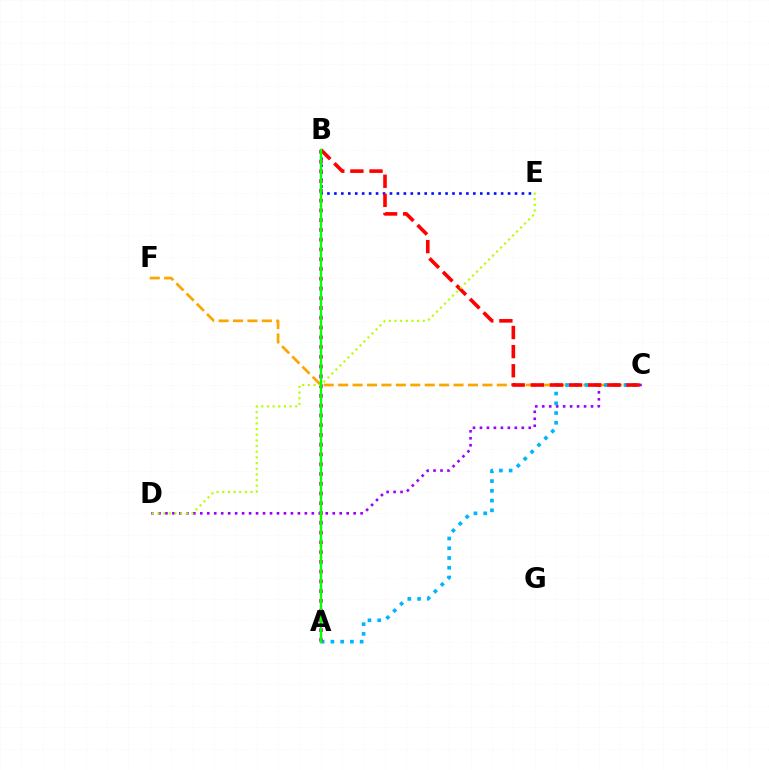{('A', 'B'): [{'color': '#00ff9d', 'line_style': 'dotted', 'thickness': 1.65}, {'color': '#ff00bd', 'line_style': 'dotted', 'thickness': 2.65}, {'color': '#08ff00', 'line_style': 'solid', 'thickness': 1.73}], ('B', 'E'): [{'color': '#0010ff', 'line_style': 'dotted', 'thickness': 1.89}], ('C', 'F'): [{'color': '#ffa500', 'line_style': 'dashed', 'thickness': 1.96}], ('C', 'D'): [{'color': '#9b00ff', 'line_style': 'dotted', 'thickness': 1.89}], ('A', 'C'): [{'color': '#00b5ff', 'line_style': 'dotted', 'thickness': 2.65}], ('B', 'C'): [{'color': '#ff0000', 'line_style': 'dashed', 'thickness': 2.6}], ('D', 'E'): [{'color': '#b3ff00', 'line_style': 'dotted', 'thickness': 1.54}]}